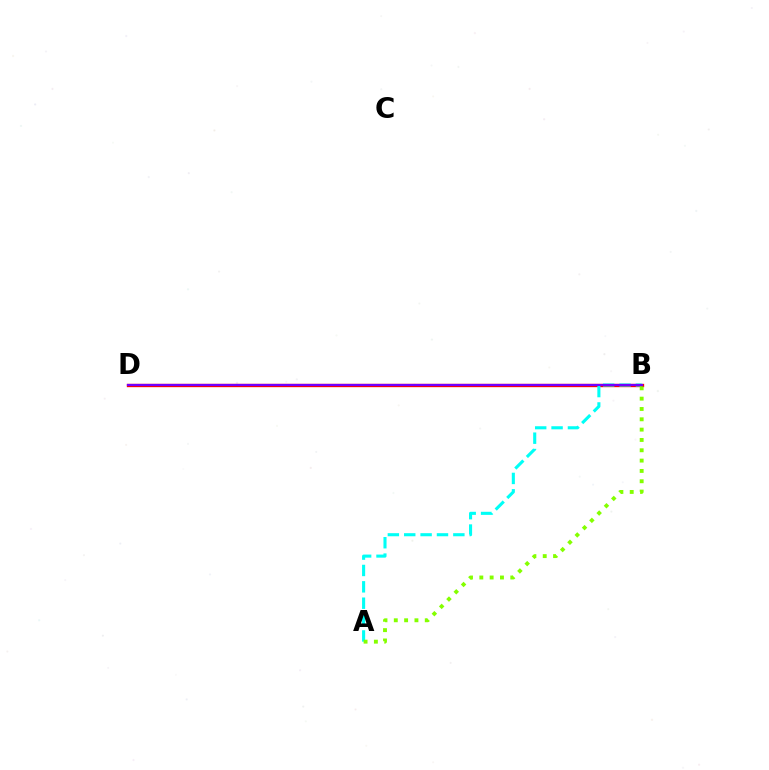{('B', 'D'): [{'color': '#ff0000', 'line_style': 'solid', 'thickness': 2.4}, {'color': '#7200ff', 'line_style': 'solid', 'thickness': 1.57}], ('A', 'B'): [{'color': '#00fff6', 'line_style': 'dashed', 'thickness': 2.22}, {'color': '#84ff00', 'line_style': 'dotted', 'thickness': 2.81}]}